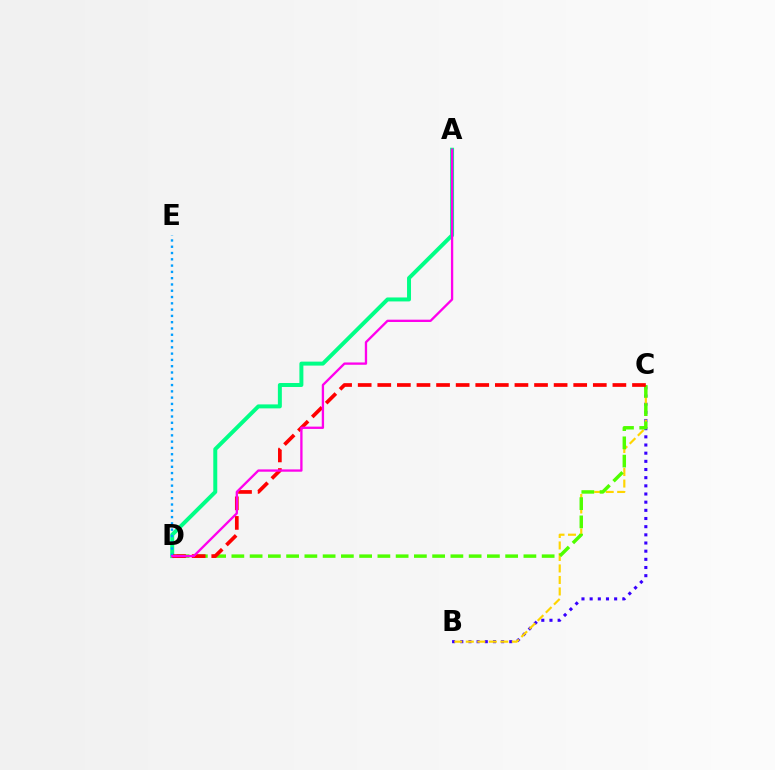{('A', 'D'): [{'color': '#00ff86', 'line_style': 'solid', 'thickness': 2.86}, {'color': '#ff00ed', 'line_style': 'solid', 'thickness': 1.67}], ('B', 'C'): [{'color': '#3700ff', 'line_style': 'dotted', 'thickness': 2.22}, {'color': '#ffd500', 'line_style': 'dashed', 'thickness': 1.56}], ('C', 'D'): [{'color': '#4fff00', 'line_style': 'dashed', 'thickness': 2.48}, {'color': '#ff0000', 'line_style': 'dashed', 'thickness': 2.66}], ('D', 'E'): [{'color': '#009eff', 'line_style': 'dotted', 'thickness': 1.71}]}